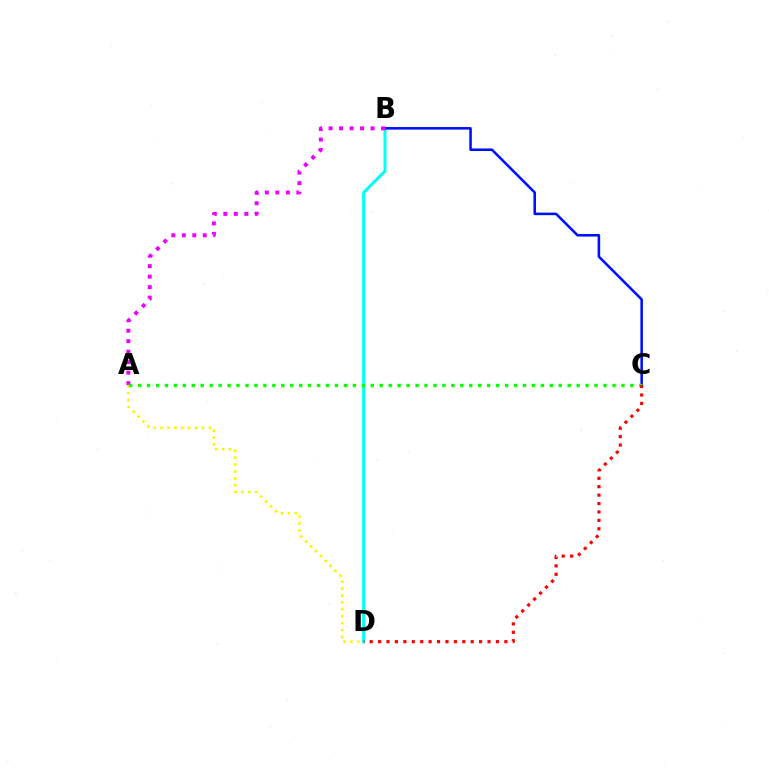{('B', 'D'): [{'color': '#00fff6', 'line_style': 'solid', 'thickness': 2.18}], ('B', 'C'): [{'color': '#0010ff', 'line_style': 'solid', 'thickness': 1.85}], ('A', 'D'): [{'color': '#fcf500', 'line_style': 'dotted', 'thickness': 1.88}], ('A', 'B'): [{'color': '#ee00ff', 'line_style': 'dotted', 'thickness': 2.85}], ('A', 'C'): [{'color': '#08ff00', 'line_style': 'dotted', 'thickness': 2.43}], ('C', 'D'): [{'color': '#ff0000', 'line_style': 'dotted', 'thickness': 2.29}]}